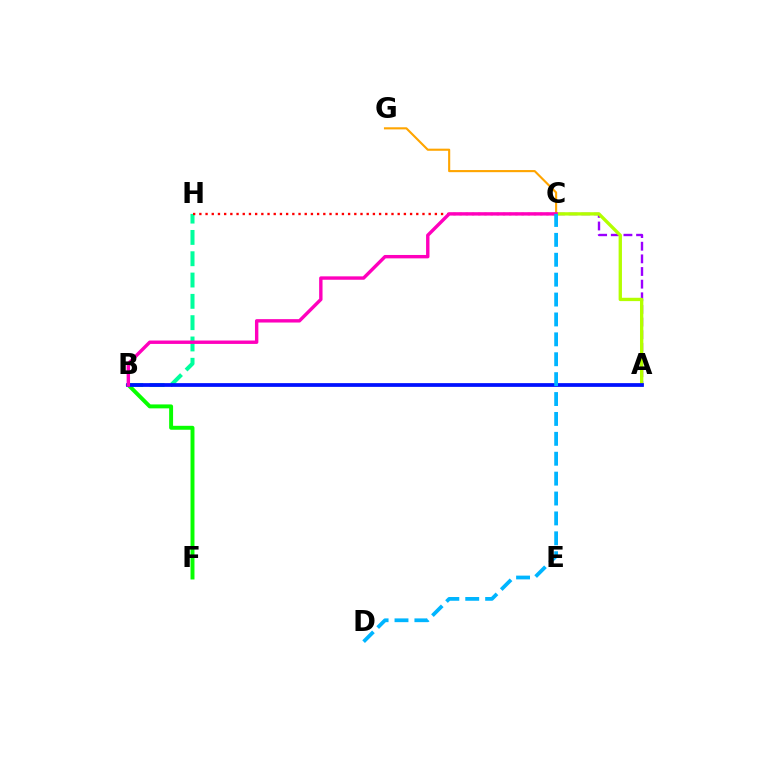{('B', 'F'): [{'color': '#08ff00', 'line_style': 'solid', 'thickness': 2.83}], ('A', 'C'): [{'color': '#9b00ff', 'line_style': 'dashed', 'thickness': 1.72}, {'color': '#b3ff00', 'line_style': 'solid', 'thickness': 2.4}], ('B', 'H'): [{'color': '#00ff9d', 'line_style': 'dashed', 'thickness': 2.89}], ('C', 'H'): [{'color': '#ff0000', 'line_style': 'dotted', 'thickness': 1.68}], ('A', 'B'): [{'color': '#0010ff', 'line_style': 'solid', 'thickness': 2.7}], ('C', 'G'): [{'color': '#ffa500', 'line_style': 'solid', 'thickness': 1.52}], ('B', 'C'): [{'color': '#ff00bd', 'line_style': 'solid', 'thickness': 2.45}], ('C', 'D'): [{'color': '#00b5ff', 'line_style': 'dashed', 'thickness': 2.7}]}